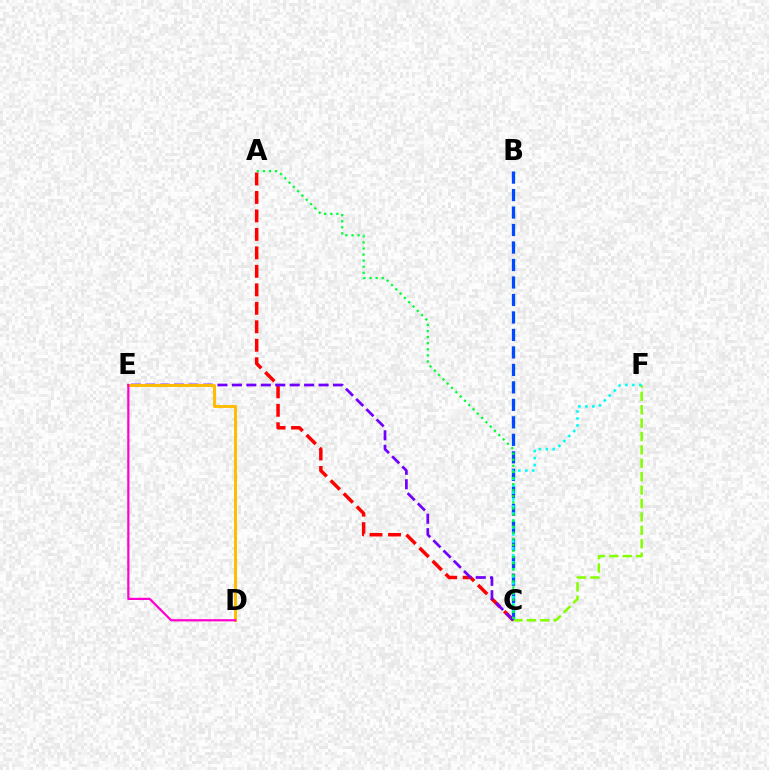{('B', 'C'): [{'color': '#004bff', 'line_style': 'dashed', 'thickness': 2.37}], ('A', 'C'): [{'color': '#ff0000', 'line_style': 'dashed', 'thickness': 2.51}, {'color': '#00ff39', 'line_style': 'dotted', 'thickness': 1.65}], ('C', 'F'): [{'color': '#84ff00', 'line_style': 'dashed', 'thickness': 1.82}, {'color': '#00fff6', 'line_style': 'dotted', 'thickness': 1.9}], ('C', 'E'): [{'color': '#7200ff', 'line_style': 'dashed', 'thickness': 1.96}], ('D', 'E'): [{'color': '#ffbd00', 'line_style': 'solid', 'thickness': 2.13}, {'color': '#ff00cf', 'line_style': 'solid', 'thickness': 1.6}]}